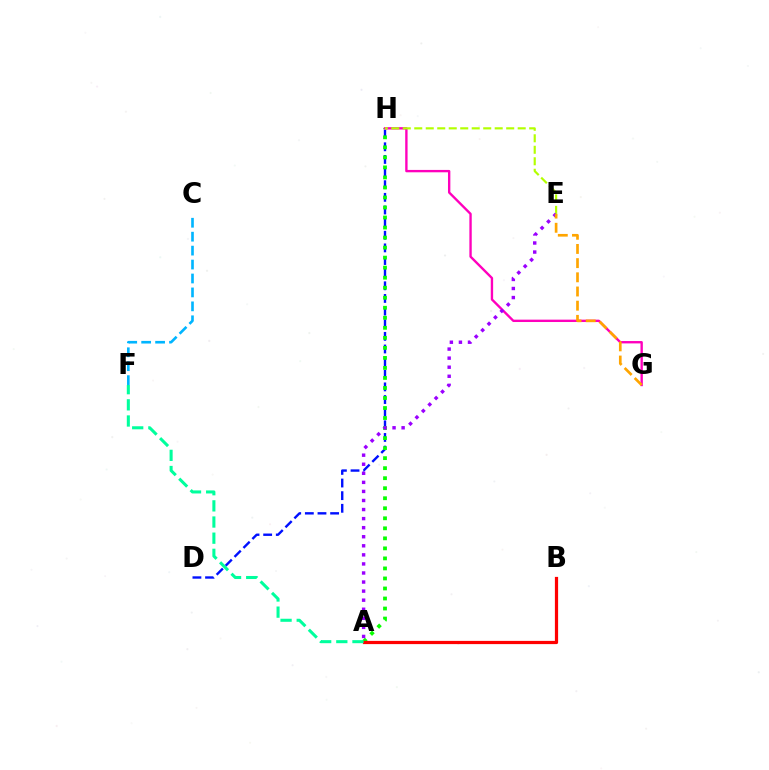{('D', 'H'): [{'color': '#0010ff', 'line_style': 'dashed', 'thickness': 1.72}], ('C', 'F'): [{'color': '#00b5ff', 'line_style': 'dashed', 'thickness': 1.89}], ('A', 'H'): [{'color': '#08ff00', 'line_style': 'dotted', 'thickness': 2.72}], ('G', 'H'): [{'color': '#ff00bd', 'line_style': 'solid', 'thickness': 1.7}], ('E', 'H'): [{'color': '#b3ff00', 'line_style': 'dashed', 'thickness': 1.56}], ('A', 'E'): [{'color': '#9b00ff', 'line_style': 'dotted', 'thickness': 2.46}], ('A', 'B'): [{'color': '#ff0000', 'line_style': 'solid', 'thickness': 2.32}], ('E', 'G'): [{'color': '#ffa500', 'line_style': 'dashed', 'thickness': 1.93}], ('A', 'F'): [{'color': '#00ff9d', 'line_style': 'dashed', 'thickness': 2.19}]}